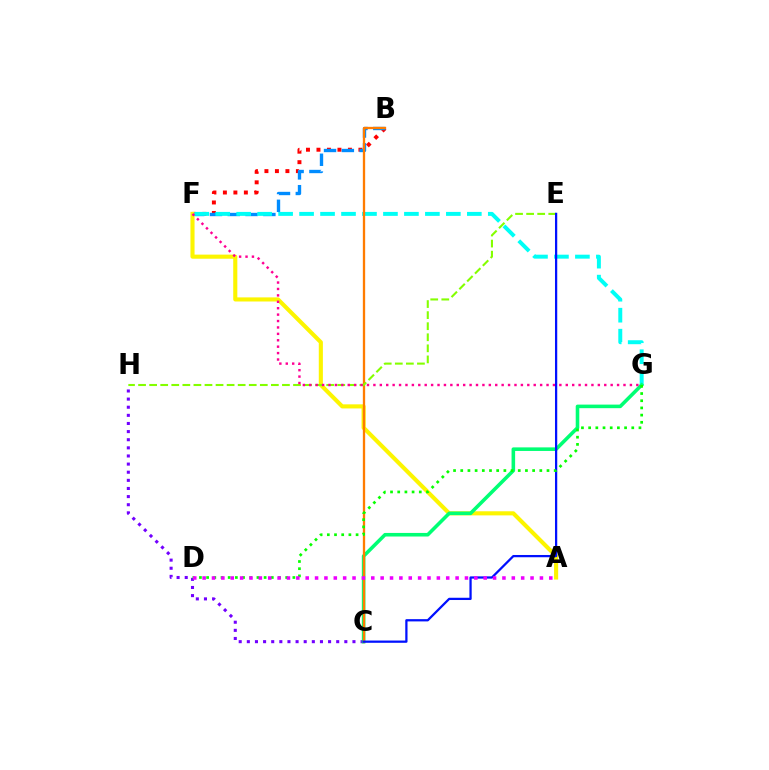{('B', 'F'): [{'color': '#ff0000', 'line_style': 'dotted', 'thickness': 2.85}, {'color': '#008cff', 'line_style': 'dashed', 'thickness': 2.42}], ('A', 'F'): [{'color': '#fcf500', 'line_style': 'solid', 'thickness': 2.95}], ('C', 'H'): [{'color': '#7200ff', 'line_style': 'dotted', 'thickness': 2.21}], ('F', 'G'): [{'color': '#00fff6', 'line_style': 'dashed', 'thickness': 2.85}, {'color': '#ff0094', 'line_style': 'dotted', 'thickness': 1.74}], ('C', 'G'): [{'color': '#00ff74', 'line_style': 'solid', 'thickness': 2.57}], ('B', 'C'): [{'color': '#ff7c00', 'line_style': 'solid', 'thickness': 1.67}], ('E', 'H'): [{'color': '#84ff00', 'line_style': 'dashed', 'thickness': 1.5}], ('C', 'E'): [{'color': '#0010ff', 'line_style': 'solid', 'thickness': 1.63}], ('D', 'G'): [{'color': '#08ff00', 'line_style': 'dotted', 'thickness': 1.95}], ('A', 'D'): [{'color': '#ee00ff', 'line_style': 'dotted', 'thickness': 2.55}]}